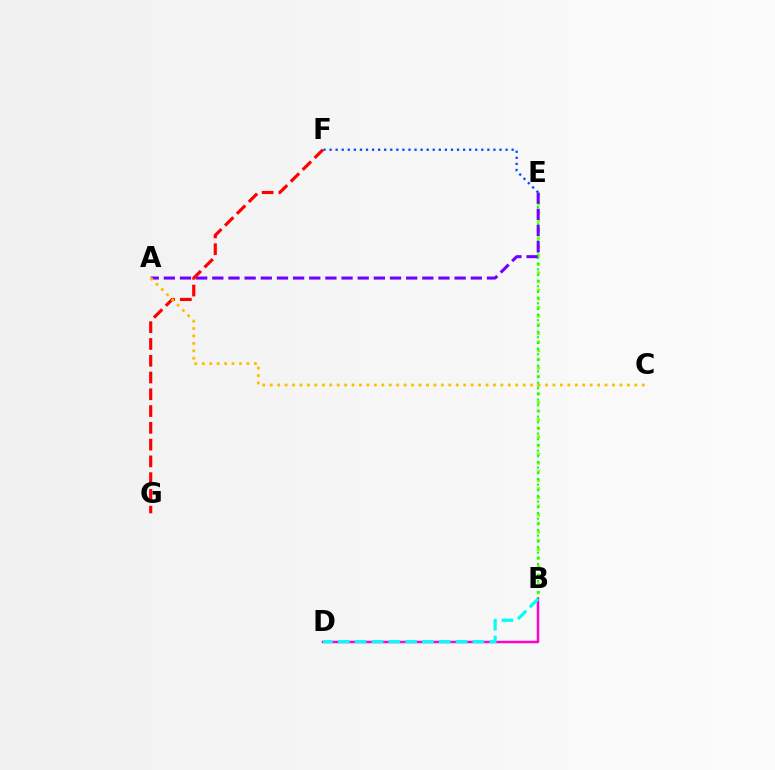{('B', 'E'): [{'color': '#84ff00', 'line_style': 'dotted', 'thickness': 2.35}, {'color': '#00ff39', 'line_style': 'dotted', 'thickness': 1.54}], ('F', 'G'): [{'color': '#ff0000', 'line_style': 'dashed', 'thickness': 2.28}], ('B', 'D'): [{'color': '#ff00cf', 'line_style': 'solid', 'thickness': 1.79}, {'color': '#00fff6', 'line_style': 'dashed', 'thickness': 2.29}], ('A', 'E'): [{'color': '#7200ff', 'line_style': 'dashed', 'thickness': 2.19}], ('E', 'F'): [{'color': '#004bff', 'line_style': 'dotted', 'thickness': 1.65}], ('A', 'C'): [{'color': '#ffbd00', 'line_style': 'dotted', 'thickness': 2.02}]}